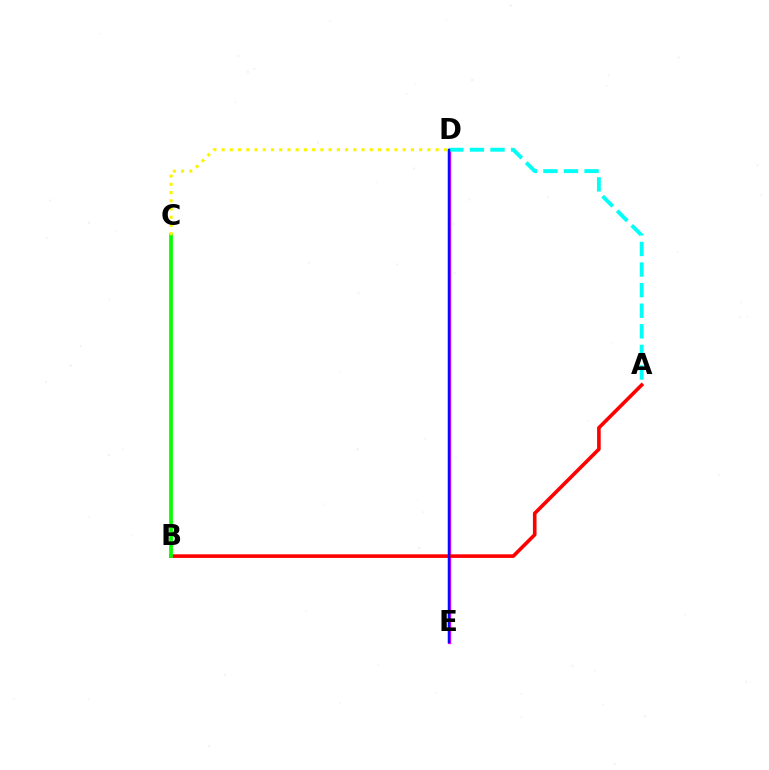{('D', 'E'): [{'color': '#ee00ff', 'line_style': 'solid', 'thickness': 2.38}, {'color': '#0010ff', 'line_style': 'solid', 'thickness': 1.69}], ('A', 'B'): [{'color': '#ff0000', 'line_style': 'solid', 'thickness': 2.6}], ('A', 'D'): [{'color': '#00fff6', 'line_style': 'dashed', 'thickness': 2.8}], ('B', 'C'): [{'color': '#08ff00', 'line_style': 'solid', 'thickness': 2.69}], ('C', 'D'): [{'color': '#fcf500', 'line_style': 'dotted', 'thickness': 2.24}]}